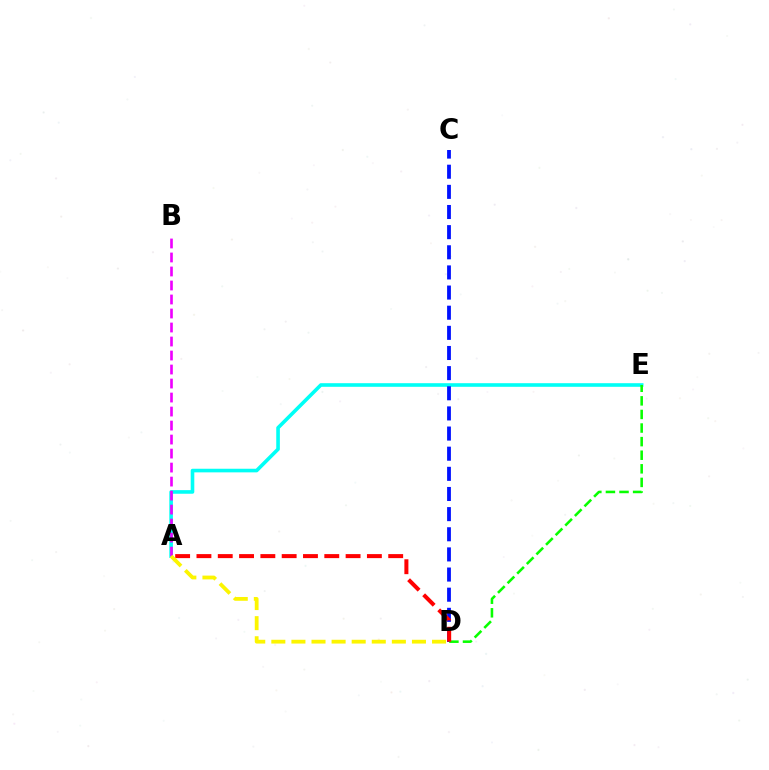{('A', 'E'): [{'color': '#00fff6', 'line_style': 'solid', 'thickness': 2.6}], ('C', 'D'): [{'color': '#0010ff', 'line_style': 'dashed', 'thickness': 2.74}], ('D', 'E'): [{'color': '#08ff00', 'line_style': 'dashed', 'thickness': 1.85}], ('A', 'D'): [{'color': '#ff0000', 'line_style': 'dashed', 'thickness': 2.89}, {'color': '#fcf500', 'line_style': 'dashed', 'thickness': 2.73}], ('A', 'B'): [{'color': '#ee00ff', 'line_style': 'dashed', 'thickness': 1.9}]}